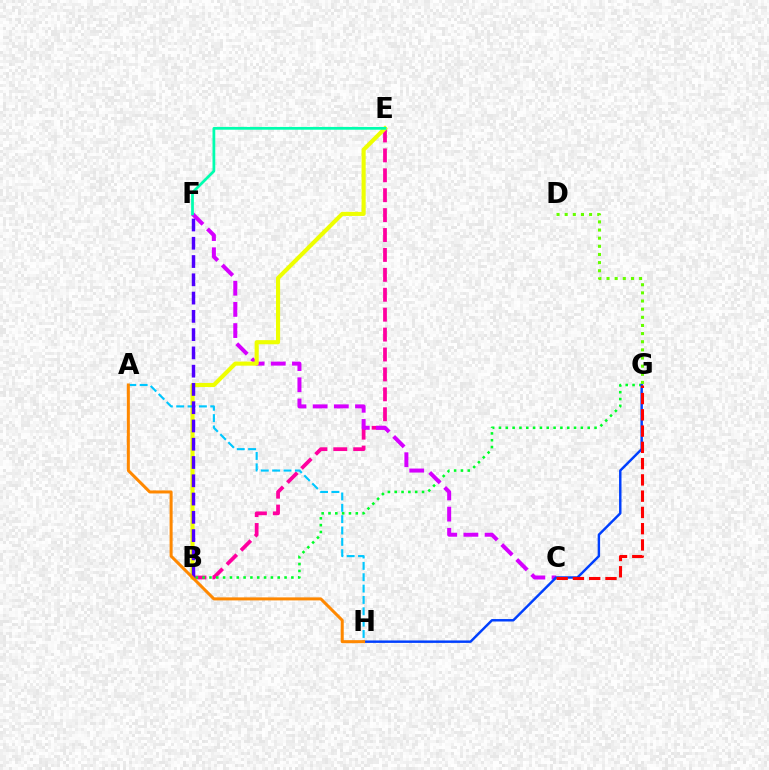{('B', 'E'): [{'color': '#ff00a0', 'line_style': 'dashed', 'thickness': 2.71}, {'color': '#eeff00', 'line_style': 'solid', 'thickness': 2.96}], ('B', 'G'): [{'color': '#00ff27', 'line_style': 'dotted', 'thickness': 1.85}], ('C', 'F'): [{'color': '#d600ff', 'line_style': 'dashed', 'thickness': 2.88}], ('G', 'H'): [{'color': '#003fff', 'line_style': 'solid', 'thickness': 1.76}], ('C', 'G'): [{'color': '#ff0000', 'line_style': 'dashed', 'thickness': 2.21}], ('D', 'G'): [{'color': '#66ff00', 'line_style': 'dotted', 'thickness': 2.21}], ('E', 'F'): [{'color': '#00ffaf', 'line_style': 'solid', 'thickness': 1.98}], ('A', 'H'): [{'color': '#00c7ff', 'line_style': 'dashed', 'thickness': 1.54}, {'color': '#ff8800', 'line_style': 'solid', 'thickness': 2.18}], ('B', 'F'): [{'color': '#4f00ff', 'line_style': 'dashed', 'thickness': 2.48}]}